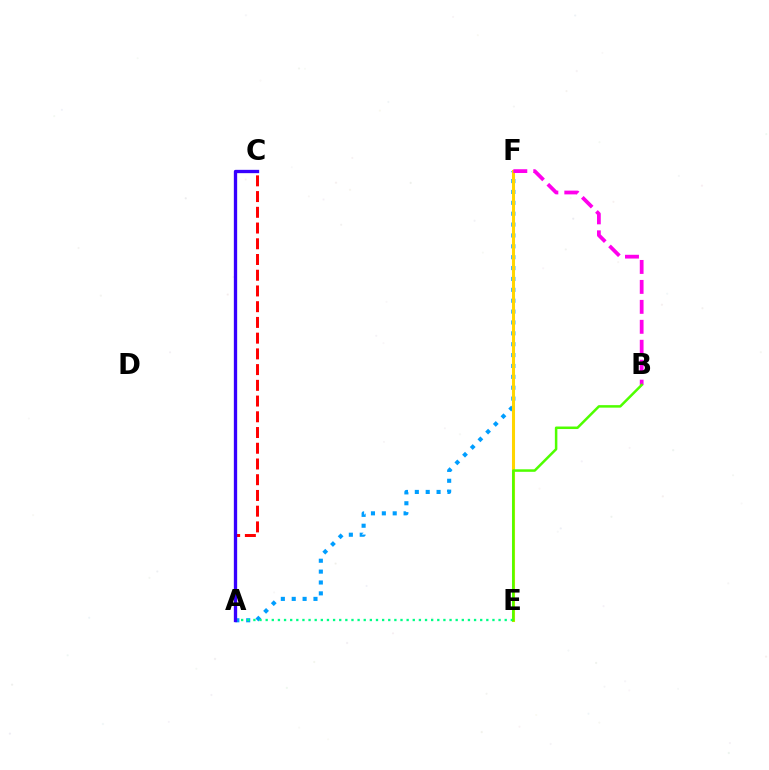{('A', 'F'): [{'color': '#009eff', 'line_style': 'dotted', 'thickness': 2.95}], ('A', 'C'): [{'color': '#ff0000', 'line_style': 'dashed', 'thickness': 2.14}, {'color': '#3700ff', 'line_style': 'solid', 'thickness': 2.39}], ('E', 'F'): [{'color': '#ffd500', 'line_style': 'solid', 'thickness': 2.2}], ('A', 'E'): [{'color': '#00ff86', 'line_style': 'dotted', 'thickness': 1.67}], ('B', 'F'): [{'color': '#ff00ed', 'line_style': 'dashed', 'thickness': 2.71}], ('B', 'E'): [{'color': '#4fff00', 'line_style': 'solid', 'thickness': 1.81}]}